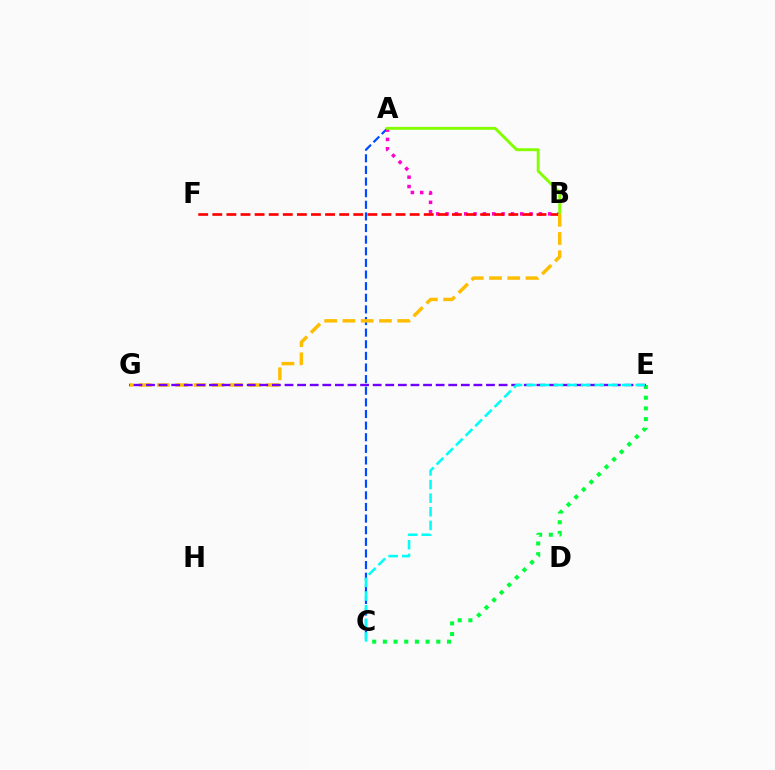{('A', 'C'): [{'color': '#004bff', 'line_style': 'dashed', 'thickness': 1.58}], ('C', 'E'): [{'color': '#00ff39', 'line_style': 'dotted', 'thickness': 2.9}, {'color': '#00fff6', 'line_style': 'dashed', 'thickness': 1.85}], ('A', 'B'): [{'color': '#ff00cf', 'line_style': 'dotted', 'thickness': 2.54}, {'color': '#84ff00', 'line_style': 'solid', 'thickness': 2.1}], ('B', 'F'): [{'color': '#ff0000', 'line_style': 'dashed', 'thickness': 1.91}], ('B', 'G'): [{'color': '#ffbd00', 'line_style': 'dashed', 'thickness': 2.48}], ('E', 'G'): [{'color': '#7200ff', 'line_style': 'dashed', 'thickness': 1.71}]}